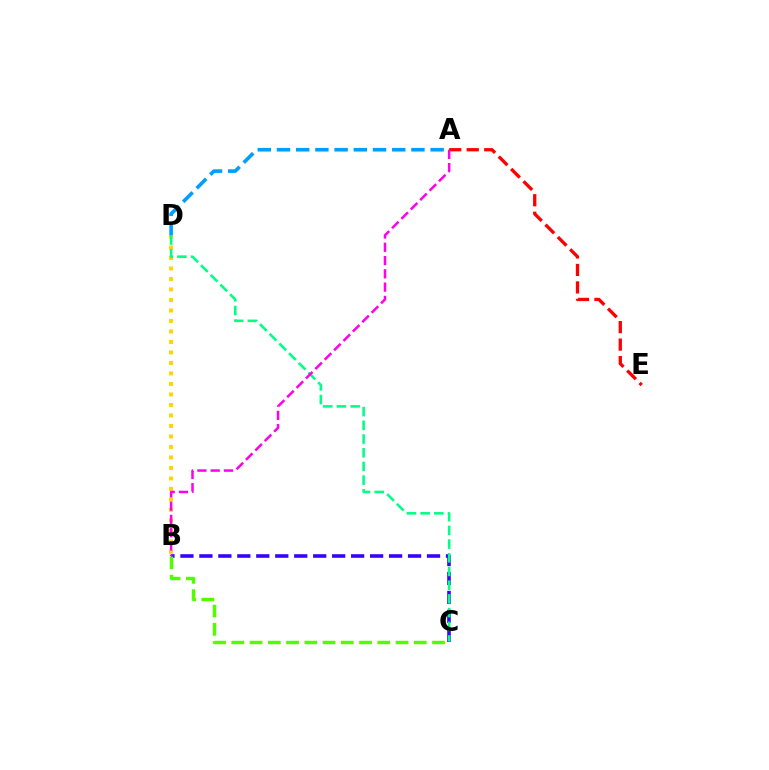{('B', 'C'): [{'color': '#3700ff', 'line_style': 'dashed', 'thickness': 2.58}, {'color': '#4fff00', 'line_style': 'dashed', 'thickness': 2.48}], ('B', 'D'): [{'color': '#ffd500', 'line_style': 'dotted', 'thickness': 2.85}], ('A', 'E'): [{'color': '#ff0000', 'line_style': 'dashed', 'thickness': 2.38}], ('A', 'D'): [{'color': '#009eff', 'line_style': 'dashed', 'thickness': 2.61}], ('C', 'D'): [{'color': '#00ff86', 'line_style': 'dashed', 'thickness': 1.86}], ('A', 'B'): [{'color': '#ff00ed', 'line_style': 'dashed', 'thickness': 1.8}]}